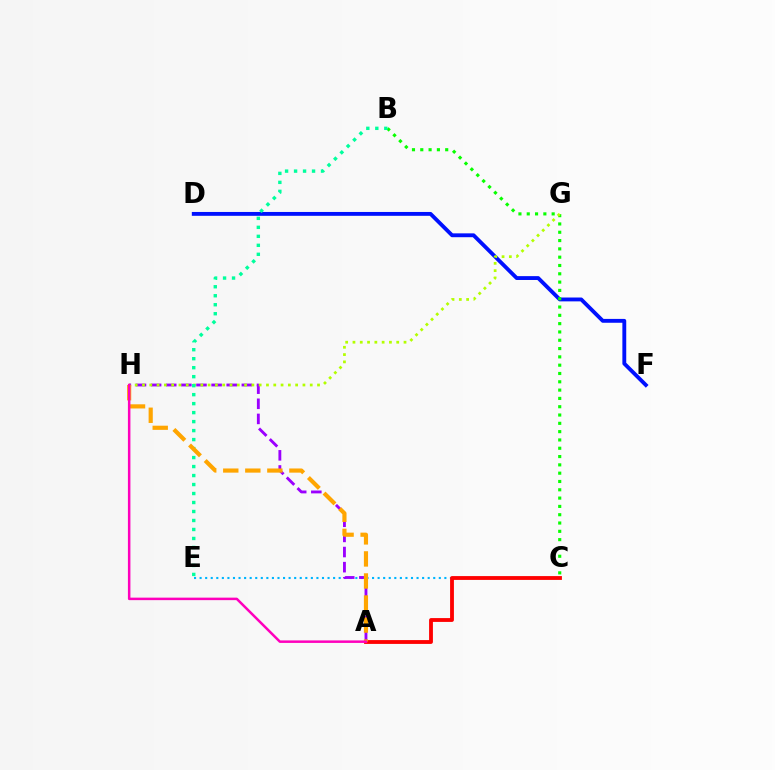{('C', 'E'): [{'color': '#00b5ff', 'line_style': 'dotted', 'thickness': 1.51}], ('A', 'H'): [{'color': '#9b00ff', 'line_style': 'dashed', 'thickness': 2.05}, {'color': '#ffa500', 'line_style': 'dashed', 'thickness': 3.0}, {'color': '#ff00bd', 'line_style': 'solid', 'thickness': 1.8}], ('D', 'F'): [{'color': '#0010ff', 'line_style': 'solid', 'thickness': 2.78}], ('B', 'C'): [{'color': '#08ff00', 'line_style': 'dotted', 'thickness': 2.26}], ('G', 'H'): [{'color': '#b3ff00', 'line_style': 'dotted', 'thickness': 1.98}], ('A', 'C'): [{'color': '#ff0000', 'line_style': 'solid', 'thickness': 2.76}], ('B', 'E'): [{'color': '#00ff9d', 'line_style': 'dotted', 'thickness': 2.44}]}